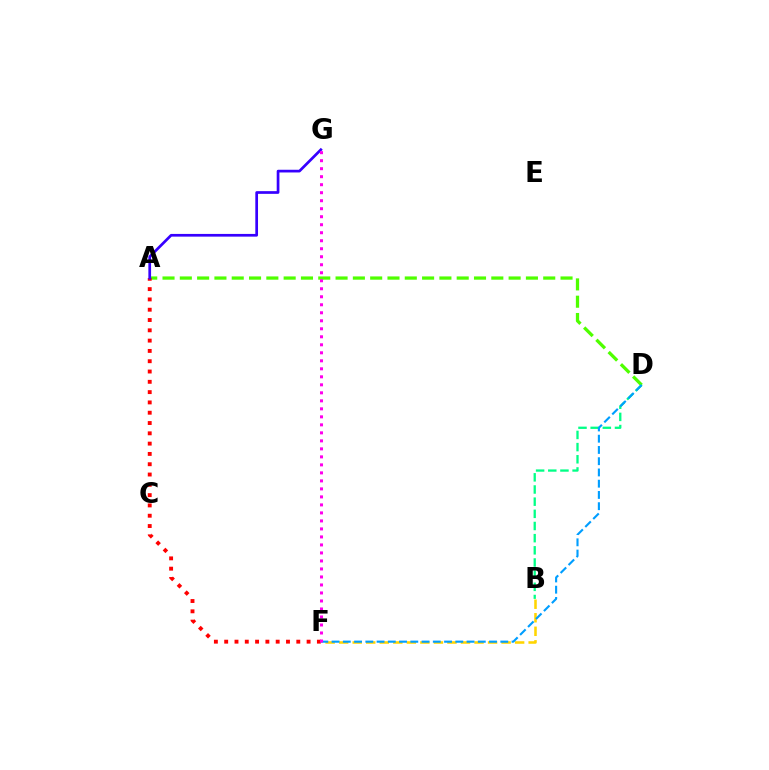{('A', 'D'): [{'color': '#4fff00', 'line_style': 'dashed', 'thickness': 2.35}], ('B', 'F'): [{'color': '#ffd500', 'line_style': 'dashed', 'thickness': 1.84}], ('A', 'F'): [{'color': '#ff0000', 'line_style': 'dotted', 'thickness': 2.8}], ('B', 'D'): [{'color': '#00ff86', 'line_style': 'dashed', 'thickness': 1.65}], ('D', 'F'): [{'color': '#009eff', 'line_style': 'dashed', 'thickness': 1.53}], ('A', 'G'): [{'color': '#3700ff', 'line_style': 'solid', 'thickness': 1.95}], ('F', 'G'): [{'color': '#ff00ed', 'line_style': 'dotted', 'thickness': 2.17}]}